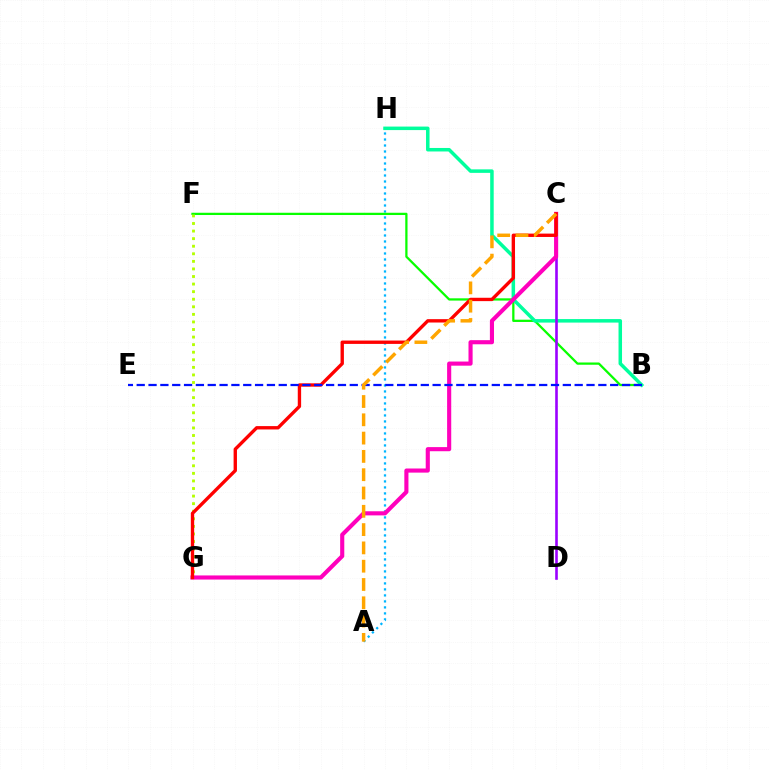{('A', 'H'): [{'color': '#00b5ff', 'line_style': 'dotted', 'thickness': 1.63}], ('B', 'F'): [{'color': '#08ff00', 'line_style': 'solid', 'thickness': 1.63}], ('B', 'H'): [{'color': '#00ff9d', 'line_style': 'solid', 'thickness': 2.53}], ('F', 'G'): [{'color': '#b3ff00', 'line_style': 'dotted', 'thickness': 2.06}], ('C', 'D'): [{'color': '#9b00ff', 'line_style': 'solid', 'thickness': 1.88}], ('C', 'G'): [{'color': '#ff00bd', 'line_style': 'solid', 'thickness': 2.96}, {'color': '#ff0000', 'line_style': 'solid', 'thickness': 2.42}], ('B', 'E'): [{'color': '#0010ff', 'line_style': 'dashed', 'thickness': 1.61}], ('A', 'C'): [{'color': '#ffa500', 'line_style': 'dashed', 'thickness': 2.49}]}